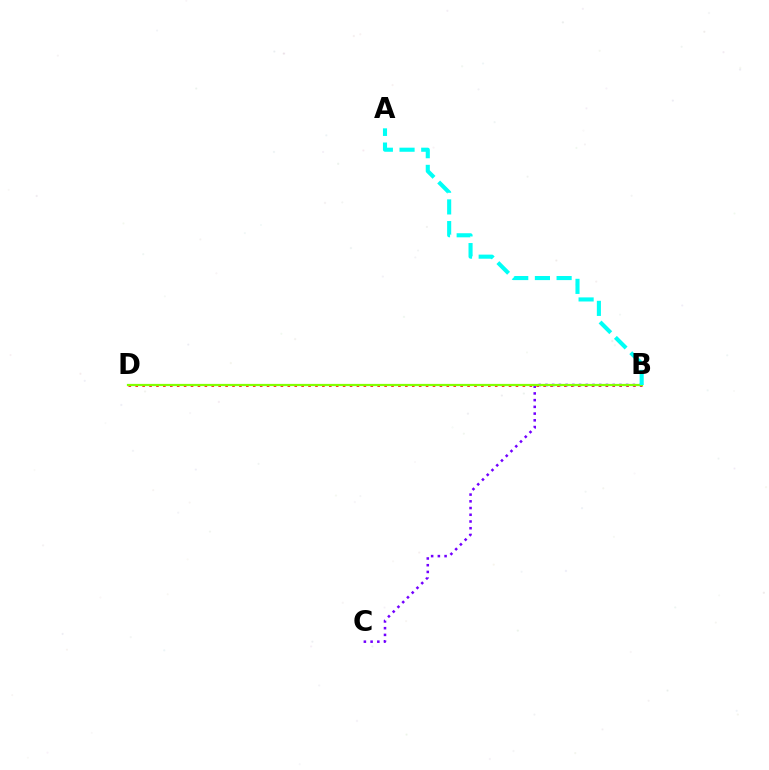{('B', 'D'): [{'color': '#ff0000', 'line_style': 'dotted', 'thickness': 1.88}, {'color': '#84ff00', 'line_style': 'solid', 'thickness': 1.6}], ('B', 'C'): [{'color': '#7200ff', 'line_style': 'dotted', 'thickness': 1.83}], ('A', 'B'): [{'color': '#00fff6', 'line_style': 'dashed', 'thickness': 2.95}]}